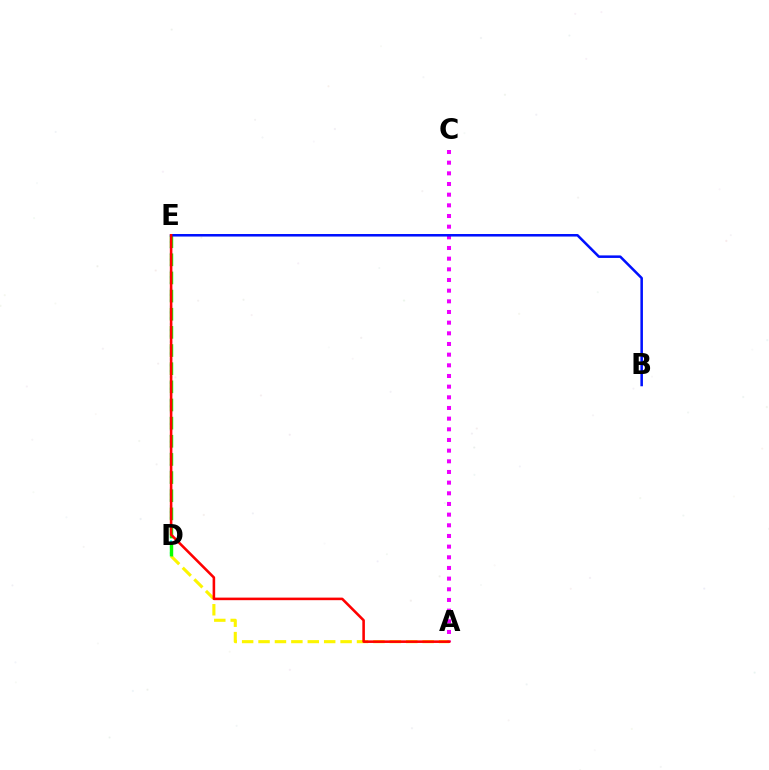{('D', 'E'): [{'color': '#00fff6', 'line_style': 'dotted', 'thickness': 1.6}, {'color': '#08ff00', 'line_style': 'dashed', 'thickness': 2.47}], ('A', 'D'): [{'color': '#fcf500', 'line_style': 'dashed', 'thickness': 2.23}], ('A', 'C'): [{'color': '#ee00ff', 'line_style': 'dotted', 'thickness': 2.9}], ('B', 'E'): [{'color': '#0010ff', 'line_style': 'solid', 'thickness': 1.82}], ('A', 'E'): [{'color': '#ff0000', 'line_style': 'solid', 'thickness': 1.85}]}